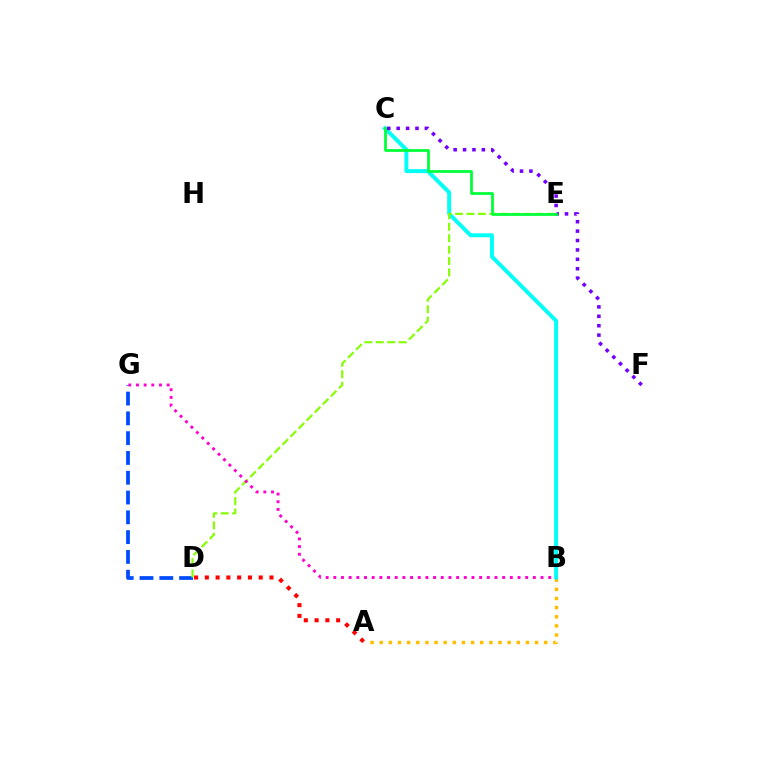{('D', 'G'): [{'color': '#004bff', 'line_style': 'dashed', 'thickness': 2.69}], ('A', 'B'): [{'color': '#ffbd00', 'line_style': 'dotted', 'thickness': 2.48}], ('B', 'C'): [{'color': '#00fff6', 'line_style': 'solid', 'thickness': 2.84}], ('D', 'E'): [{'color': '#84ff00', 'line_style': 'dashed', 'thickness': 1.55}], ('B', 'G'): [{'color': '#ff00cf', 'line_style': 'dotted', 'thickness': 2.09}], ('A', 'D'): [{'color': '#ff0000', 'line_style': 'dotted', 'thickness': 2.93}], ('C', 'F'): [{'color': '#7200ff', 'line_style': 'dotted', 'thickness': 2.56}], ('C', 'E'): [{'color': '#00ff39', 'line_style': 'solid', 'thickness': 1.98}]}